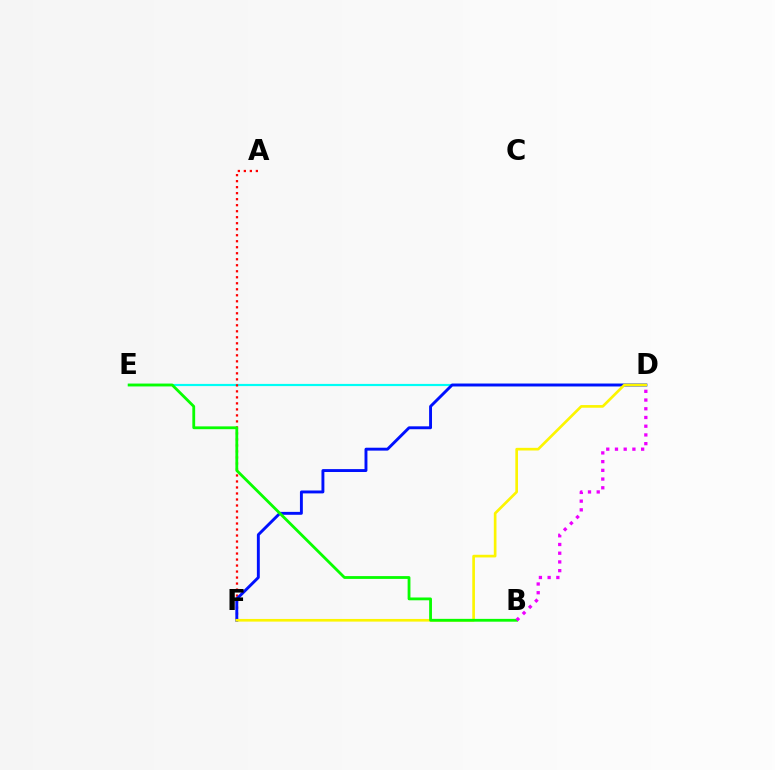{('D', 'E'): [{'color': '#00fff6', 'line_style': 'solid', 'thickness': 1.57}], ('A', 'F'): [{'color': '#ff0000', 'line_style': 'dotted', 'thickness': 1.63}], ('D', 'F'): [{'color': '#0010ff', 'line_style': 'solid', 'thickness': 2.09}, {'color': '#fcf500', 'line_style': 'solid', 'thickness': 1.92}], ('B', 'E'): [{'color': '#08ff00', 'line_style': 'solid', 'thickness': 2.02}], ('B', 'D'): [{'color': '#ee00ff', 'line_style': 'dotted', 'thickness': 2.37}]}